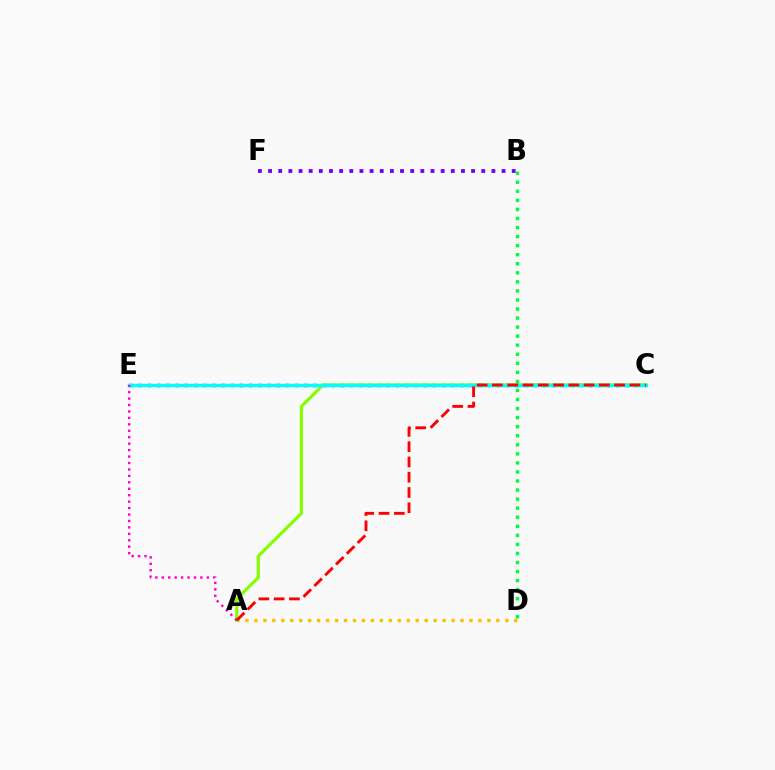{('B', 'D'): [{'color': '#00ff39', 'line_style': 'dotted', 'thickness': 2.46}], ('A', 'D'): [{'color': '#ffbd00', 'line_style': 'dotted', 'thickness': 2.43}], ('C', 'E'): [{'color': '#004bff', 'line_style': 'dotted', 'thickness': 2.5}, {'color': '#00fff6', 'line_style': 'solid', 'thickness': 2.47}], ('A', 'C'): [{'color': '#84ff00', 'line_style': 'solid', 'thickness': 2.32}, {'color': '#ff0000', 'line_style': 'dashed', 'thickness': 2.08}], ('B', 'F'): [{'color': '#7200ff', 'line_style': 'dotted', 'thickness': 2.76}], ('A', 'E'): [{'color': '#ff00cf', 'line_style': 'dotted', 'thickness': 1.75}]}